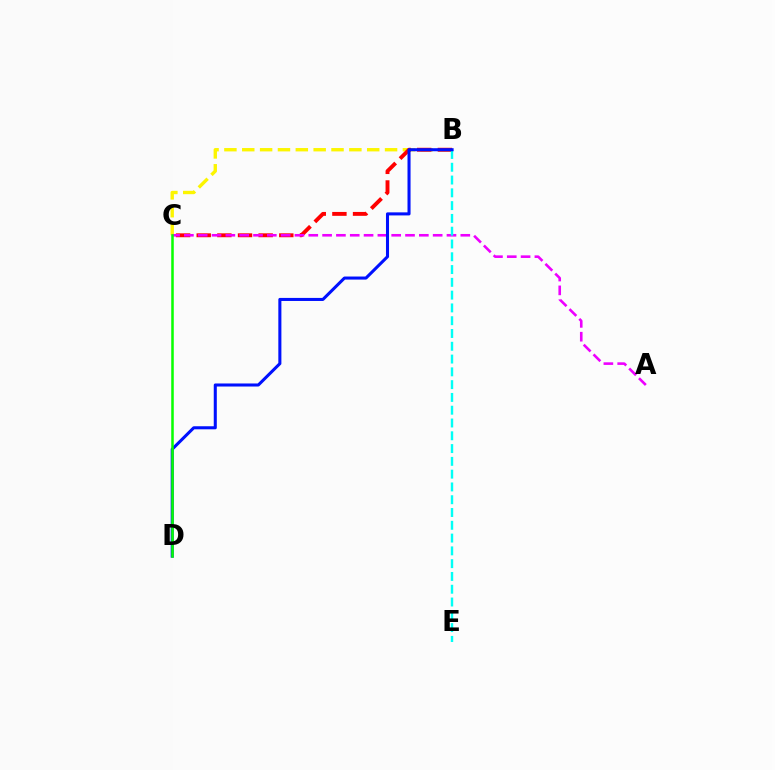{('B', 'C'): [{'color': '#fcf500', 'line_style': 'dashed', 'thickness': 2.42}, {'color': '#ff0000', 'line_style': 'dashed', 'thickness': 2.8}], ('A', 'C'): [{'color': '#ee00ff', 'line_style': 'dashed', 'thickness': 1.88}], ('B', 'E'): [{'color': '#00fff6', 'line_style': 'dashed', 'thickness': 1.74}], ('B', 'D'): [{'color': '#0010ff', 'line_style': 'solid', 'thickness': 2.2}], ('C', 'D'): [{'color': '#08ff00', 'line_style': 'solid', 'thickness': 1.82}]}